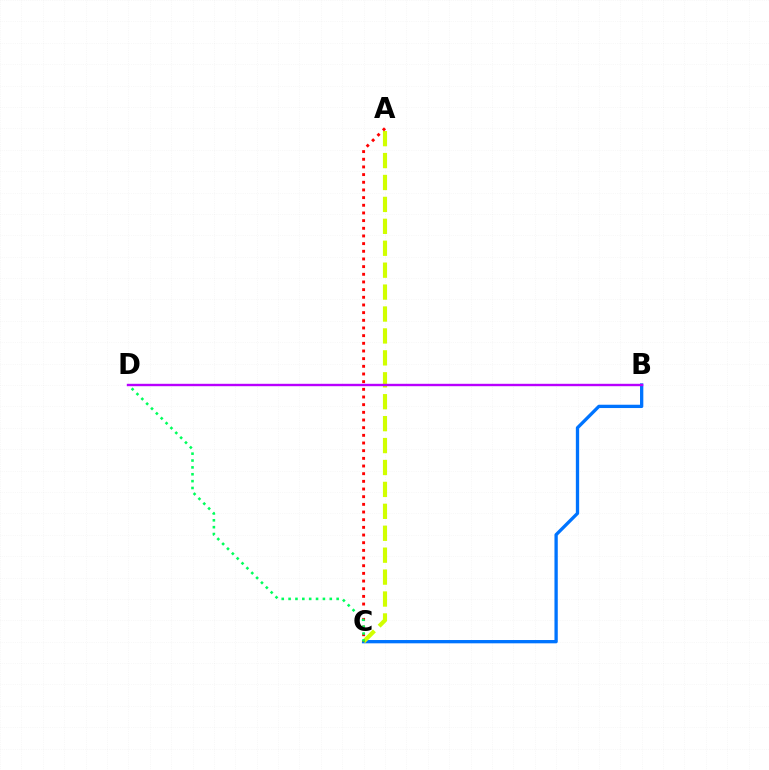{('B', 'C'): [{'color': '#0074ff', 'line_style': 'solid', 'thickness': 2.38}], ('A', 'C'): [{'color': '#d1ff00', 'line_style': 'dashed', 'thickness': 2.98}, {'color': '#ff0000', 'line_style': 'dotted', 'thickness': 2.08}], ('C', 'D'): [{'color': '#00ff5c', 'line_style': 'dotted', 'thickness': 1.87}], ('B', 'D'): [{'color': '#b900ff', 'line_style': 'solid', 'thickness': 1.73}]}